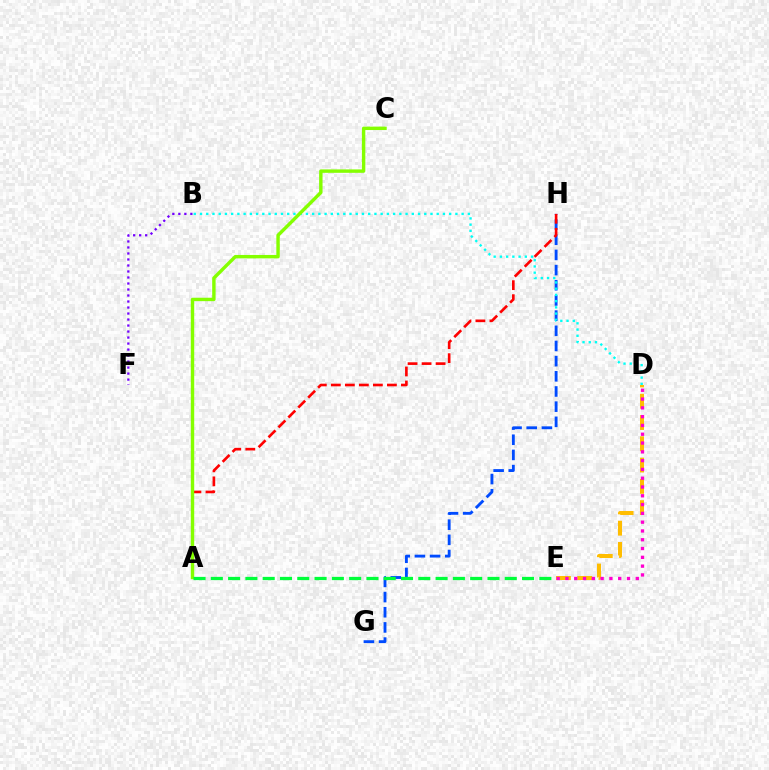{('D', 'E'): [{'color': '#ffbd00', 'line_style': 'dashed', 'thickness': 2.89}, {'color': '#ff00cf', 'line_style': 'dotted', 'thickness': 2.39}], ('B', 'F'): [{'color': '#7200ff', 'line_style': 'dotted', 'thickness': 1.63}], ('G', 'H'): [{'color': '#004bff', 'line_style': 'dashed', 'thickness': 2.06}], ('A', 'H'): [{'color': '#ff0000', 'line_style': 'dashed', 'thickness': 1.9}], ('B', 'D'): [{'color': '#00fff6', 'line_style': 'dotted', 'thickness': 1.69}], ('A', 'C'): [{'color': '#84ff00', 'line_style': 'solid', 'thickness': 2.46}], ('A', 'E'): [{'color': '#00ff39', 'line_style': 'dashed', 'thickness': 2.35}]}